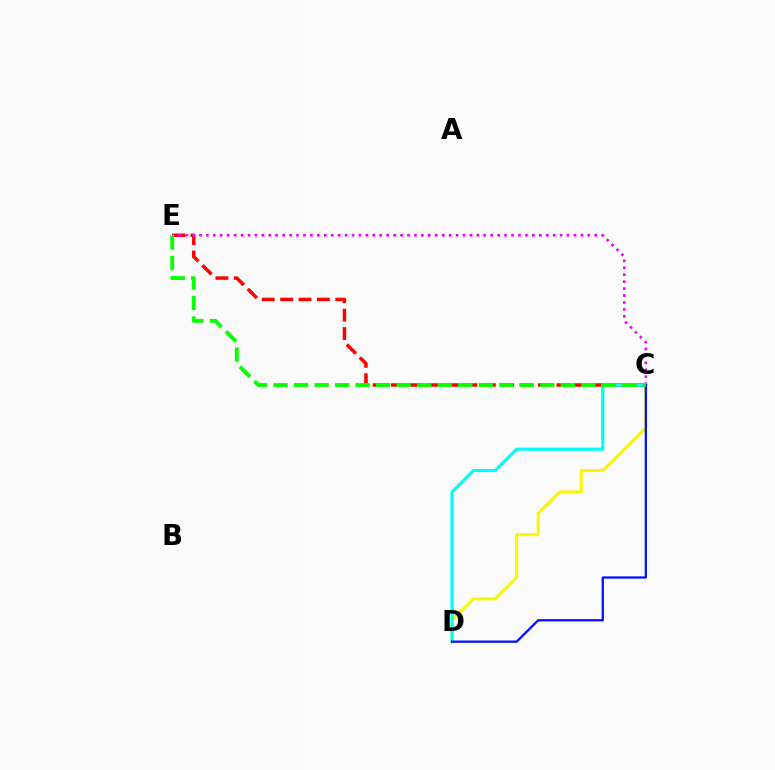{('C', 'D'): [{'color': '#fcf500', 'line_style': 'solid', 'thickness': 2.12}, {'color': '#00fff6', 'line_style': 'solid', 'thickness': 2.3}, {'color': '#0010ff', 'line_style': 'solid', 'thickness': 1.63}], ('C', 'E'): [{'color': '#ff0000', 'line_style': 'dashed', 'thickness': 2.5}, {'color': '#ee00ff', 'line_style': 'dotted', 'thickness': 1.88}, {'color': '#08ff00', 'line_style': 'dashed', 'thickness': 2.79}]}